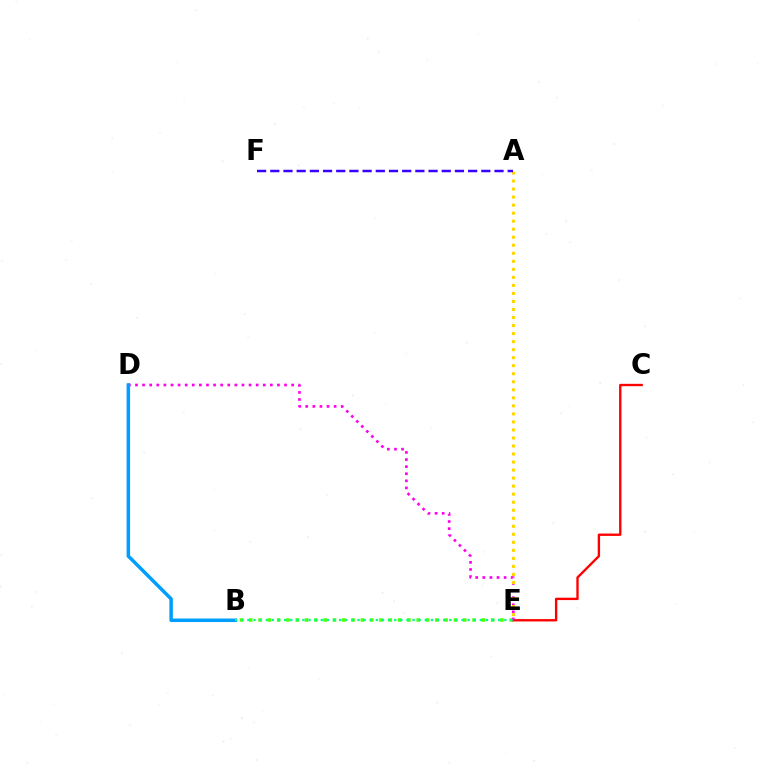{('B', 'E'): [{'color': '#4fff00', 'line_style': 'dotted', 'thickness': 2.53}, {'color': '#00ff86', 'line_style': 'dotted', 'thickness': 1.66}], ('C', 'E'): [{'color': '#ff0000', 'line_style': 'solid', 'thickness': 1.7}], ('D', 'E'): [{'color': '#ff00ed', 'line_style': 'dotted', 'thickness': 1.93}], ('A', 'E'): [{'color': '#ffd500', 'line_style': 'dotted', 'thickness': 2.18}], ('A', 'F'): [{'color': '#3700ff', 'line_style': 'dashed', 'thickness': 1.79}], ('B', 'D'): [{'color': '#009eff', 'line_style': 'solid', 'thickness': 2.53}]}